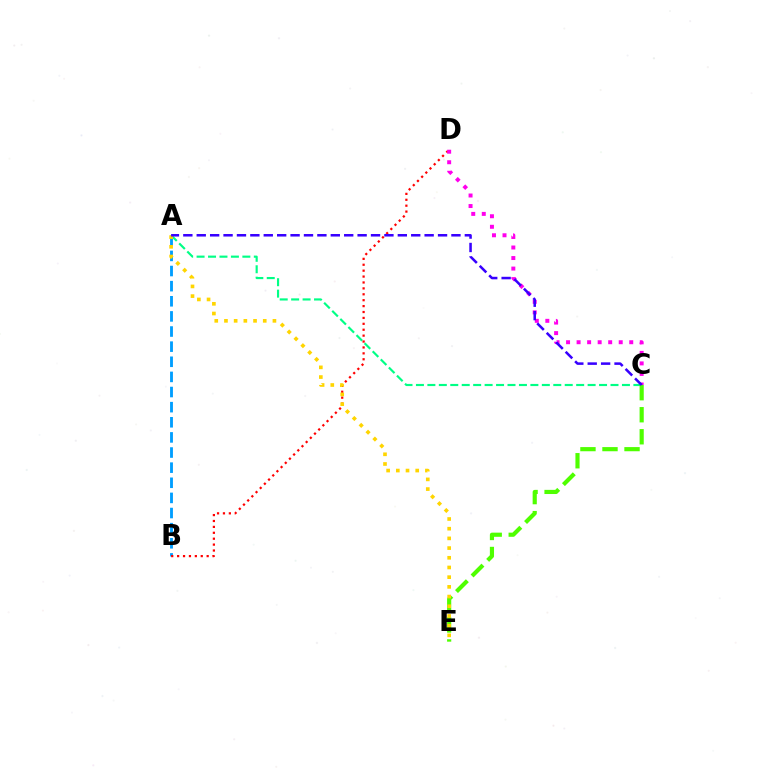{('A', 'C'): [{'color': '#00ff86', 'line_style': 'dashed', 'thickness': 1.55}, {'color': '#3700ff', 'line_style': 'dashed', 'thickness': 1.82}], ('A', 'B'): [{'color': '#009eff', 'line_style': 'dashed', 'thickness': 2.05}], ('B', 'D'): [{'color': '#ff0000', 'line_style': 'dotted', 'thickness': 1.6}], ('C', 'D'): [{'color': '#ff00ed', 'line_style': 'dotted', 'thickness': 2.86}], ('C', 'E'): [{'color': '#4fff00', 'line_style': 'dashed', 'thickness': 2.99}], ('A', 'E'): [{'color': '#ffd500', 'line_style': 'dotted', 'thickness': 2.63}]}